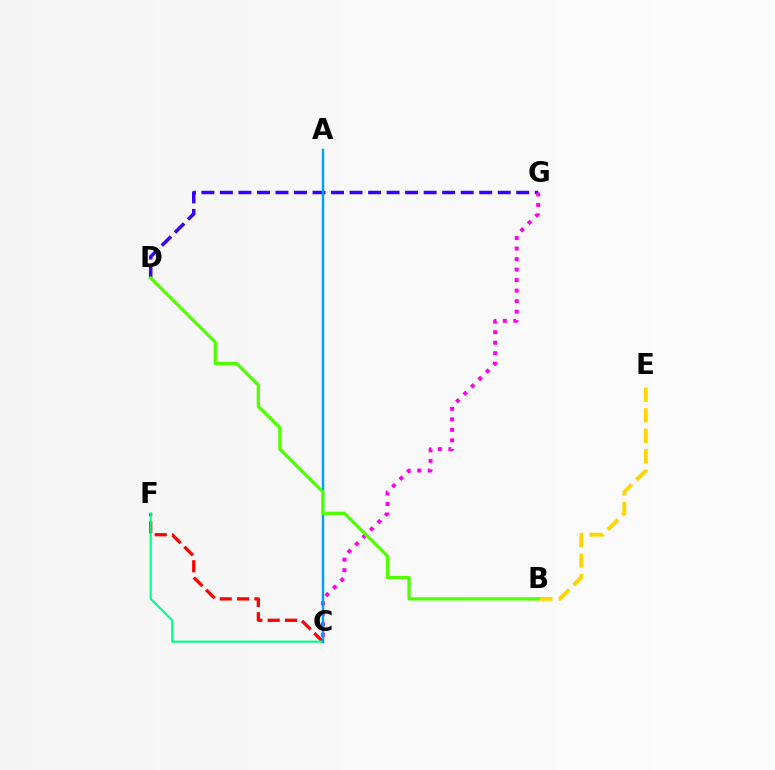{('C', 'F'): [{'color': '#ff0000', 'line_style': 'dashed', 'thickness': 2.36}, {'color': '#00ff86', 'line_style': 'solid', 'thickness': 1.55}], ('D', 'G'): [{'color': '#3700ff', 'line_style': 'dashed', 'thickness': 2.52}], ('B', 'E'): [{'color': '#ffd500', 'line_style': 'dashed', 'thickness': 2.79}], ('C', 'G'): [{'color': '#ff00ed', 'line_style': 'dotted', 'thickness': 2.86}], ('A', 'C'): [{'color': '#009eff', 'line_style': 'solid', 'thickness': 1.76}], ('B', 'D'): [{'color': '#4fff00', 'line_style': 'solid', 'thickness': 2.35}]}